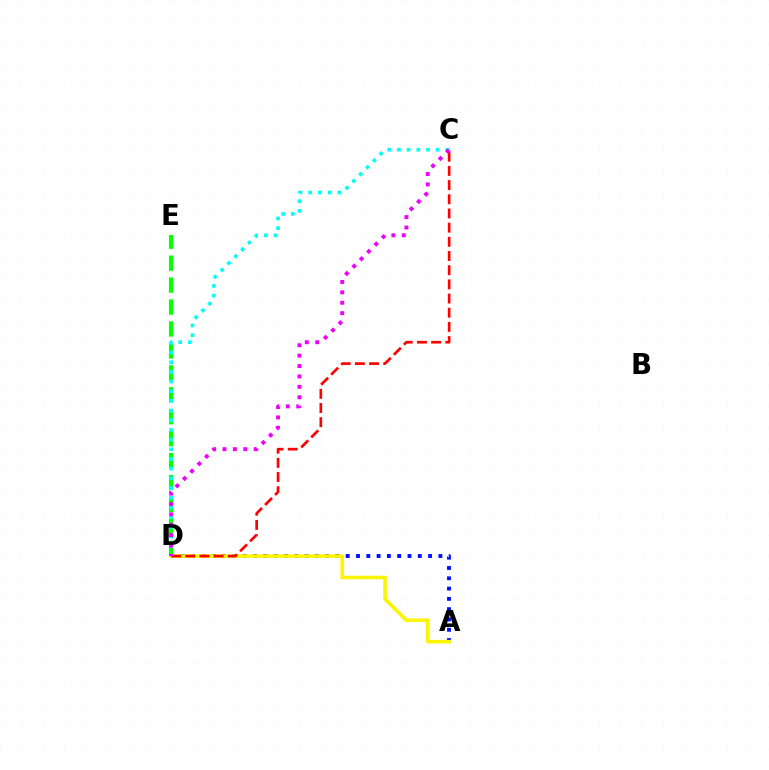{('A', 'D'): [{'color': '#0010ff', 'line_style': 'dotted', 'thickness': 2.8}, {'color': '#fcf500', 'line_style': 'solid', 'thickness': 2.59}], ('C', 'D'): [{'color': '#ff0000', 'line_style': 'dashed', 'thickness': 1.93}, {'color': '#00fff6', 'line_style': 'dotted', 'thickness': 2.63}, {'color': '#ee00ff', 'line_style': 'dotted', 'thickness': 2.82}], ('D', 'E'): [{'color': '#08ff00', 'line_style': 'dashed', 'thickness': 2.98}]}